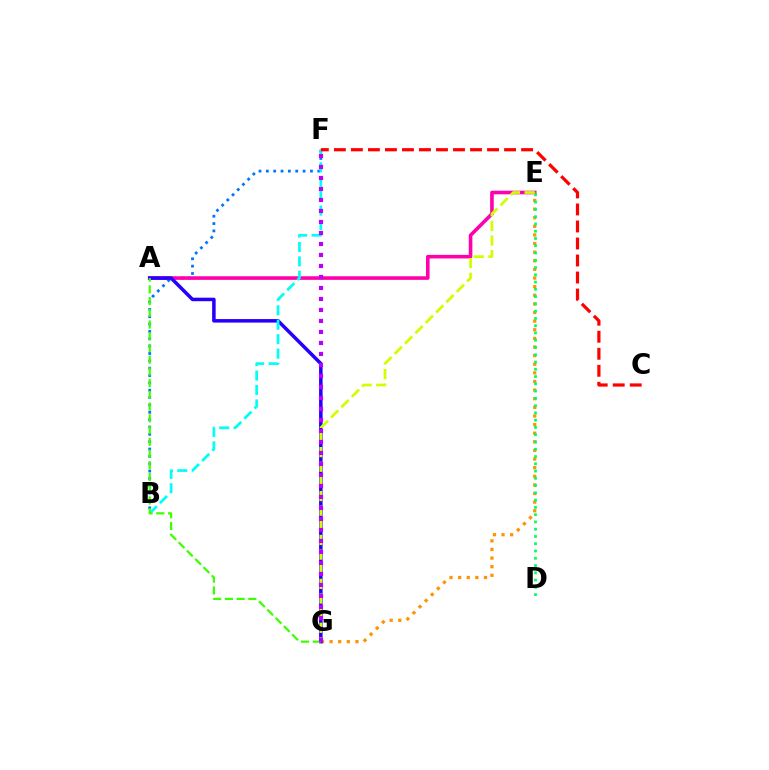{('B', 'F'): [{'color': '#0074ff', 'line_style': 'dotted', 'thickness': 2.0}, {'color': '#00fff6', 'line_style': 'dashed', 'thickness': 1.96}], ('A', 'E'): [{'color': '#ff00ac', 'line_style': 'solid', 'thickness': 2.59}], ('E', 'G'): [{'color': '#ff9400', 'line_style': 'dotted', 'thickness': 2.34}, {'color': '#d1ff00', 'line_style': 'dashed', 'thickness': 1.99}], ('A', 'G'): [{'color': '#2500ff', 'line_style': 'solid', 'thickness': 2.54}, {'color': '#3dff00', 'line_style': 'dashed', 'thickness': 1.59}], ('C', 'F'): [{'color': '#ff0000', 'line_style': 'dashed', 'thickness': 2.31}], ('D', 'E'): [{'color': '#00ff5c', 'line_style': 'dotted', 'thickness': 1.97}], ('F', 'G'): [{'color': '#b900ff', 'line_style': 'dotted', 'thickness': 2.99}]}